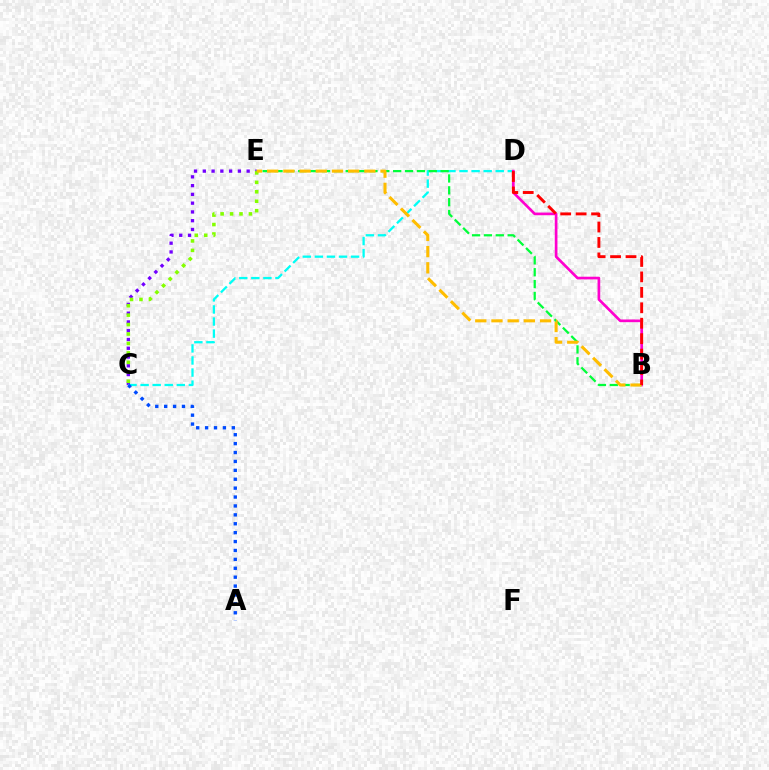{('C', 'E'): [{'color': '#7200ff', 'line_style': 'dotted', 'thickness': 2.38}, {'color': '#84ff00', 'line_style': 'dotted', 'thickness': 2.57}], ('C', 'D'): [{'color': '#00fff6', 'line_style': 'dashed', 'thickness': 1.64}], ('B', 'D'): [{'color': '#ff00cf', 'line_style': 'solid', 'thickness': 1.93}, {'color': '#ff0000', 'line_style': 'dashed', 'thickness': 2.1}], ('A', 'C'): [{'color': '#004bff', 'line_style': 'dotted', 'thickness': 2.42}], ('B', 'E'): [{'color': '#00ff39', 'line_style': 'dashed', 'thickness': 1.61}, {'color': '#ffbd00', 'line_style': 'dashed', 'thickness': 2.2}]}